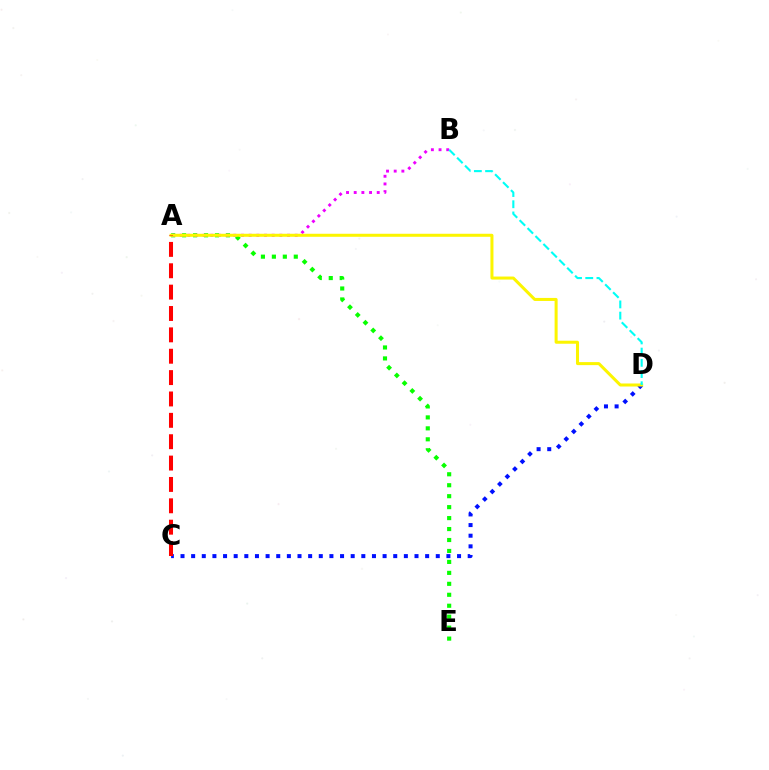{('C', 'D'): [{'color': '#0010ff', 'line_style': 'dotted', 'thickness': 2.89}], ('A', 'E'): [{'color': '#08ff00', 'line_style': 'dotted', 'thickness': 2.98}], ('A', 'B'): [{'color': '#ee00ff', 'line_style': 'dotted', 'thickness': 2.08}], ('A', 'D'): [{'color': '#fcf500', 'line_style': 'solid', 'thickness': 2.18}], ('A', 'C'): [{'color': '#ff0000', 'line_style': 'dashed', 'thickness': 2.9}], ('B', 'D'): [{'color': '#00fff6', 'line_style': 'dashed', 'thickness': 1.52}]}